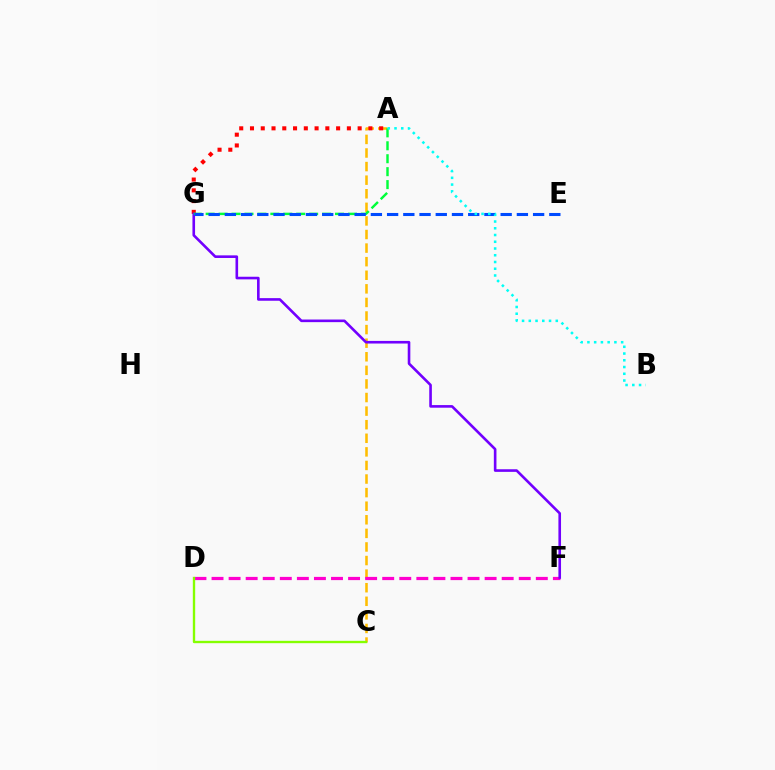{('A', 'C'): [{'color': '#ffbd00', 'line_style': 'dashed', 'thickness': 1.85}], ('D', 'F'): [{'color': '#ff00cf', 'line_style': 'dashed', 'thickness': 2.32}], ('A', 'G'): [{'color': '#ff0000', 'line_style': 'dotted', 'thickness': 2.93}, {'color': '#00ff39', 'line_style': 'dashed', 'thickness': 1.76}], ('F', 'G'): [{'color': '#7200ff', 'line_style': 'solid', 'thickness': 1.88}], ('E', 'G'): [{'color': '#004bff', 'line_style': 'dashed', 'thickness': 2.2}], ('A', 'B'): [{'color': '#00fff6', 'line_style': 'dotted', 'thickness': 1.83}], ('C', 'D'): [{'color': '#84ff00', 'line_style': 'solid', 'thickness': 1.7}]}